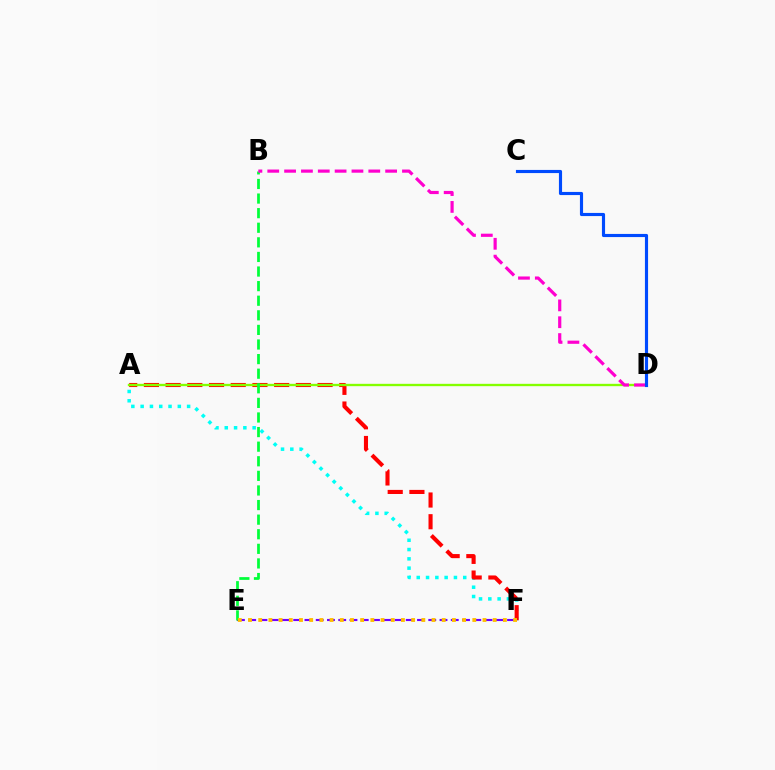{('A', 'F'): [{'color': '#00fff6', 'line_style': 'dotted', 'thickness': 2.53}, {'color': '#ff0000', 'line_style': 'dashed', 'thickness': 2.95}], ('E', 'F'): [{'color': '#7200ff', 'line_style': 'dashed', 'thickness': 1.53}, {'color': '#ffbd00', 'line_style': 'dotted', 'thickness': 2.77}], ('A', 'D'): [{'color': '#84ff00', 'line_style': 'solid', 'thickness': 1.69}], ('B', 'E'): [{'color': '#00ff39', 'line_style': 'dashed', 'thickness': 1.98}], ('B', 'D'): [{'color': '#ff00cf', 'line_style': 'dashed', 'thickness': 2.29}], ('C', 'D'): [{'color': '#004bff', 'line_style': 'solid', 'thickness': 2.26}]}